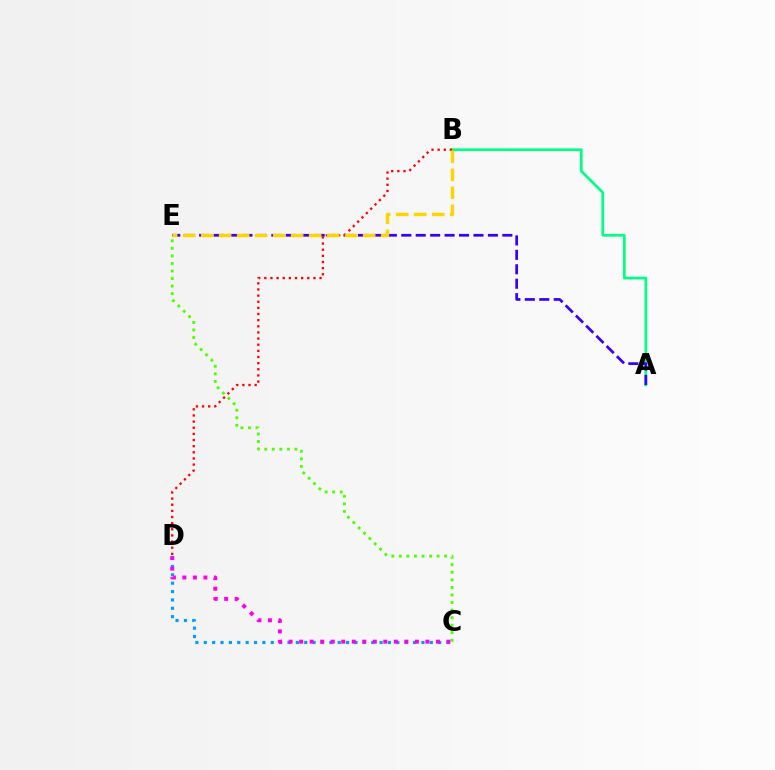{('A', 'B'): [{'color': '#00ff86', 'line_style': 'solid', 'thickness': 1.95}], ('C', 'D'): [{'color': '#009eff', 'line_style': 'dotted', 'thickness': 2.27}, {'color': '#ff00ed', 'line_style': 'dotted', 'thickness': 2.86}], ('A', 'E'): [{'color': '#3700ff', 'line_style': 'dashed', 'thickness': 1.96}], ('B', 'D'): [{'color': '#ff0000', 'line_style': 'dotted', 'thickness': 1.67}], ('C', 'E'): [{'color': '#4fff00', 'line_style': 'dotted', 'thickness': 2.05}], ('B', 'E'): [{'color': '#ffd500', 'line_style': 'dashed', 'thickness': 2.45}]}